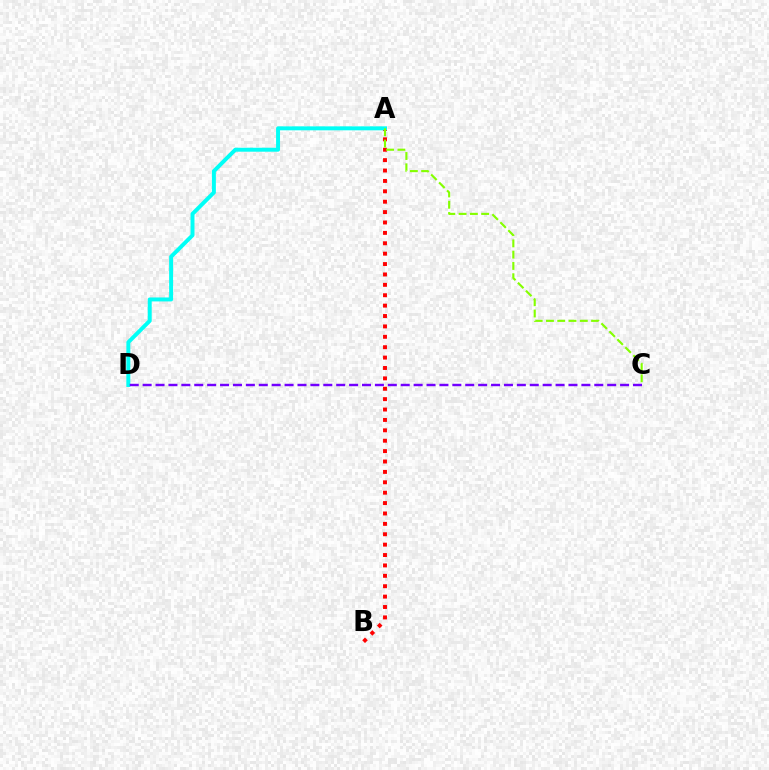{('A', 'B'): [{'color': '#ff0000', 'line_style': 'dotted', 'thickness': 2.82}], ('A', 'D'): [{'color': '#00fff6', 'line_style': 'solid', 'thickness': 2.85}], ('A', 'C'): [{'color': '#84ff00', 'line_style': 'dashed', 'thickness': 1.53}], ('C', 'D'): [{'color': '#7200ff', 'line_style': 'dashed', 'thickness': 1.75}]}